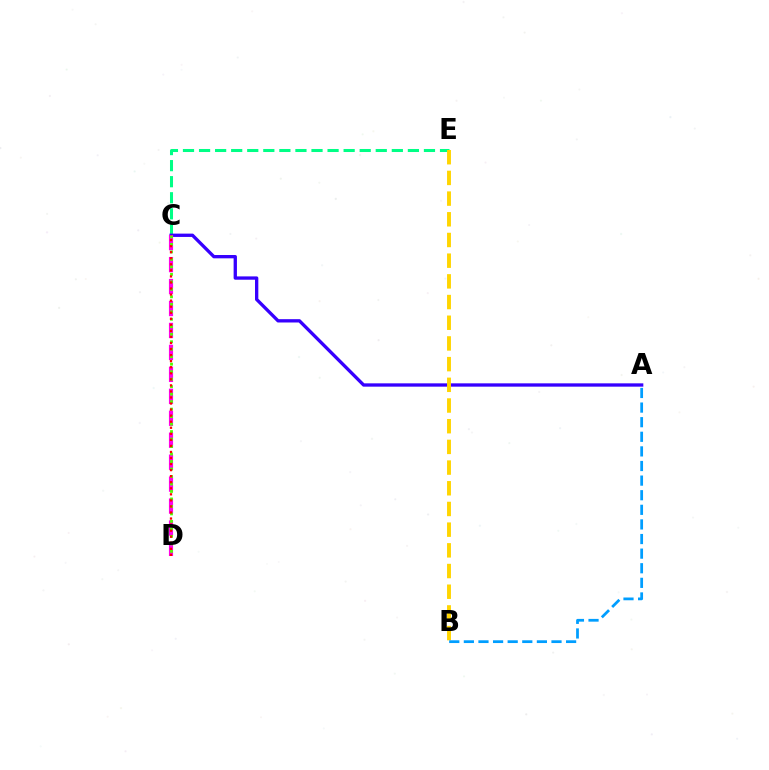{('C', 'E'): [{'color': '#00ff86', 'line_style': 'dashed', 'thickness': 2.18}], ('A', 'C'): [{'color': '#3700ff', 'line_style': 'solid', 'thickness': 2.39}], ('C', 'D'): [{'color': '#ff00ed', 'line_style': 'dashed', 'thickness': 2.98}, {'color': '#4fff00', 'line_style': 'dotted', 'thickness': 2.03}, {'color': '#ff0000', 'line_style': 'dotted', 'thickness': 1.64}], ('B', 'E'): [{'color': '#ffd500', 'line_style': 'dashed', 'thickness': 2.81}], ('A', 'B'): [{'color': '#009eff', 'line_style': 'dashed', 'thickness': 1.98}]}